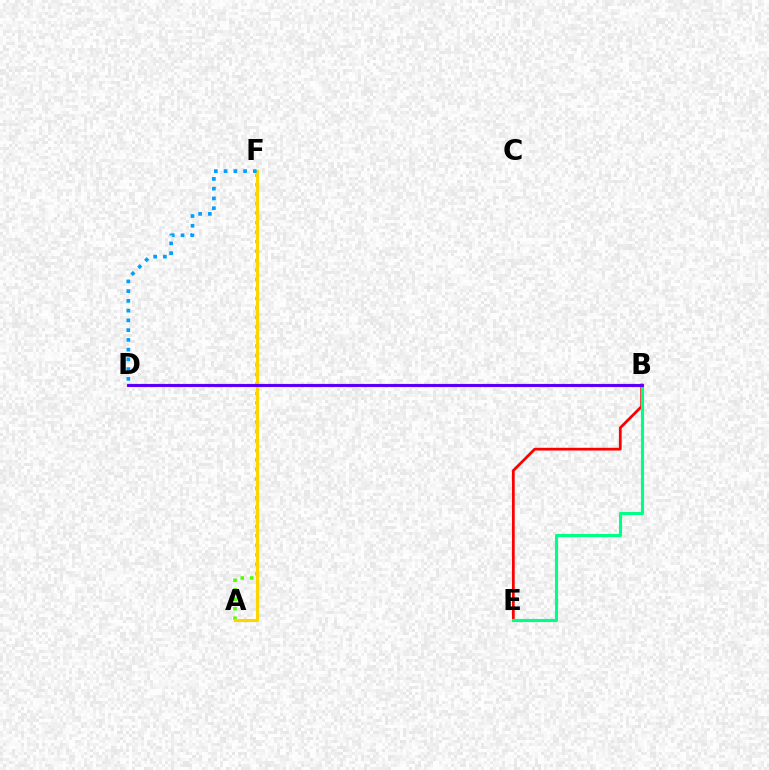{('B', 'E'): [{'color': '#ff0000', 'line_style': 'solid', 'thickness': 1.98}, {'color': '#00ff86', 'line_style': 'solid', 'thickness': 2.25}], ('A', 'F'): [{'color': '#4fff00', 'line_style': 'dotted', 'thickness': 2.58}, {'color': '#ffd500', 'line_style': 'solid', 'thickness': 2.23}], ('B', 'D'): [{'color': '#ff00ed', 'line_style': 'solid', 'thickness': 2.3}, {'color': '#3700ff', 'line_style': 'solid', 'thickness': 1.85}], ('D', 'F'): [{'color': '#009eff', 'line_style': 'dotted', 'thickness': 2.65}]}